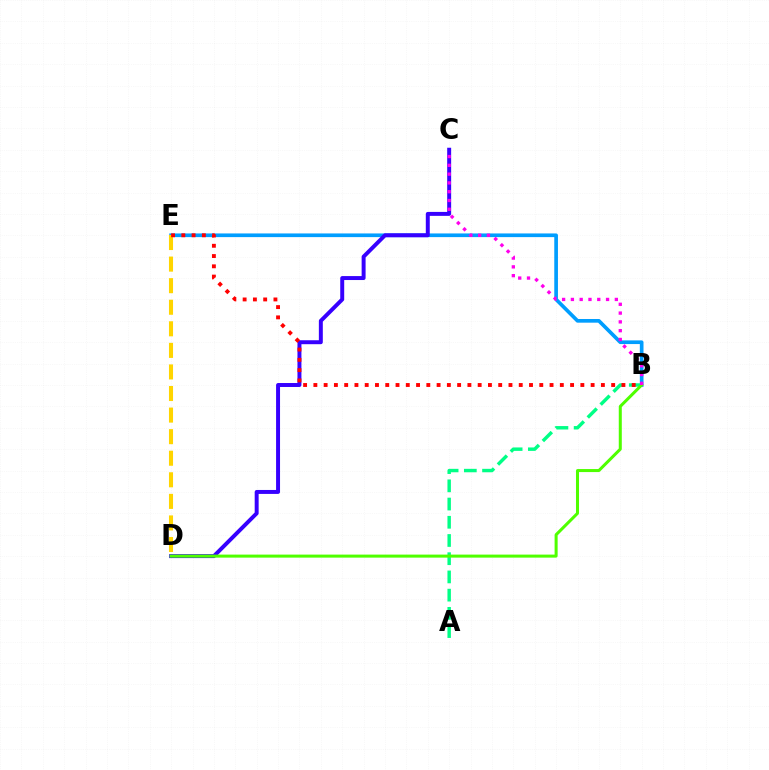{('A', 'B'): [{'color': '#00ff86', 'line_style': 'dashed', 'thickness': 2.48}], ('B', 'E'): [{'color': '#009eff', 'line_style': 'solid', 'thickness': 2.65}, {'color': '#ff0000', 'line_style': 'dotted', 'thickness': 2.79}], ('C', 'D'): [{'color': '#3700ff', 'line_style': 'solid', 'thickness': 2.85}], ('B', 'D'): [{'color': '#4fff00', 'line_style': 'solid', 'thickness': 2.18}], ('D', 'E'): [{'color': '#ffd500', 'line_style': 'dashed', 'thickness': 2.93}], ('B', 'C'): [{'color': '#ff00ed', 'line_style': 'dotted', 'thickness': 2.39}]}